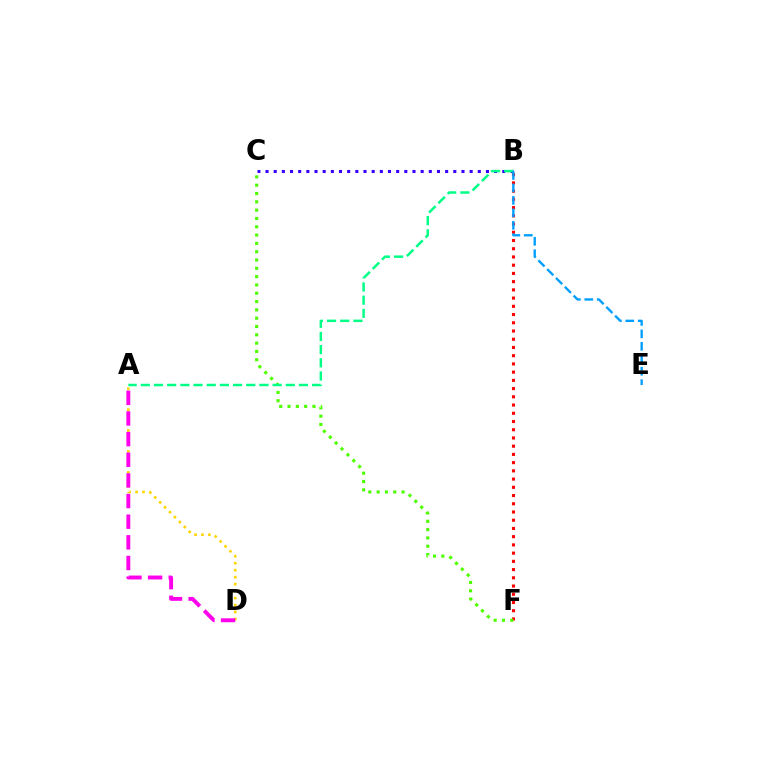{('B', 'F'): [{'color': '#ff0000', 'line_style': 'dotted', 'thickness': 2.24}], ('C', 'F'): [{'color': '#4fff00', 'line_style': 'dotted', 'thickness': 2.26}], ('B', 'C'): [{'color': '#3700ff', 'line_style': 'dotted', 'thickness': 2.22}], ('A', 'D'): [{'color': '#ffd500', 'line_style': 'dotted', 'thickness': 1.89}, {'color': '#ff00ed', 'line_style': 'dashed', 'thickness': 2.8}], ('A', 'B'): [{'color': '#00ff86', 'line_style': 'dashed', 'thickness': 1.79}], ('B', 'E'): [{'color': '#009eff', 'line_style': 'dashed', 'thickness': 1.69}]}